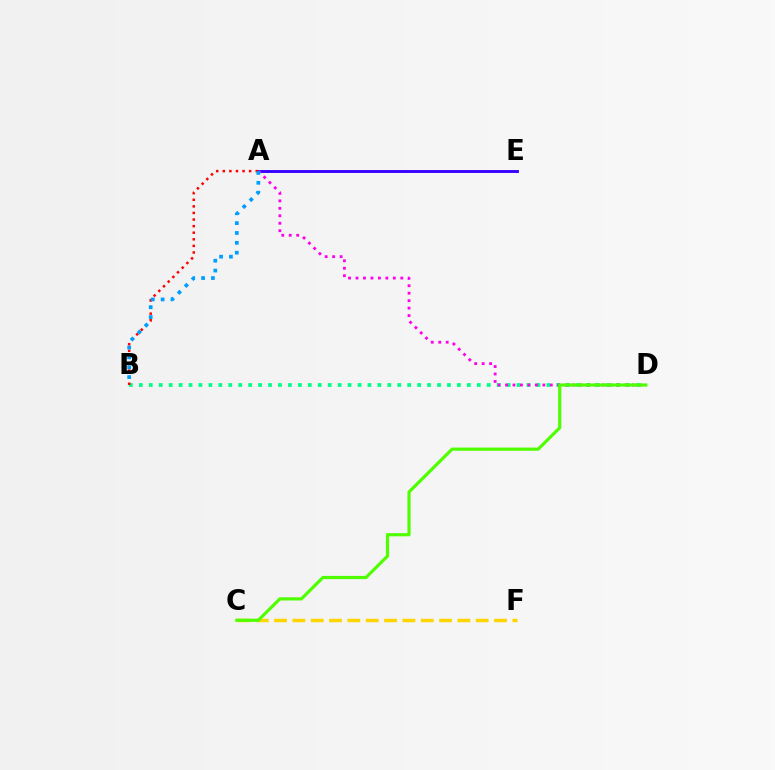{('A', 'E'): [{'color': '#3700ff', 'line_style': 'solid', 'thickness': 2.07}], ('C', 'F'): [{'color': '#ffd500', 'line_style': 'dashed', 'thickness': 2.49}], ('B', 'D'): [{'color': '#00ff86', 'line_style': 'dotted', 'thickness': 2.7}], ('A', 'D'): [{'color': '#ff00ed', 'line_style': 'dotted', 'thickness': 2.03}], ('C', 'D'): [{'color': '#4fff00', 'line_style': 'solid', 'thickness': 2.28}], ('A', 'B'): [{'color': '#ff0000', 'line_style': 'dotted', 'thickness': 1.79}, {'color': '#009eff', 'line_style': 'dotted', 'thickness': 2.68}]}